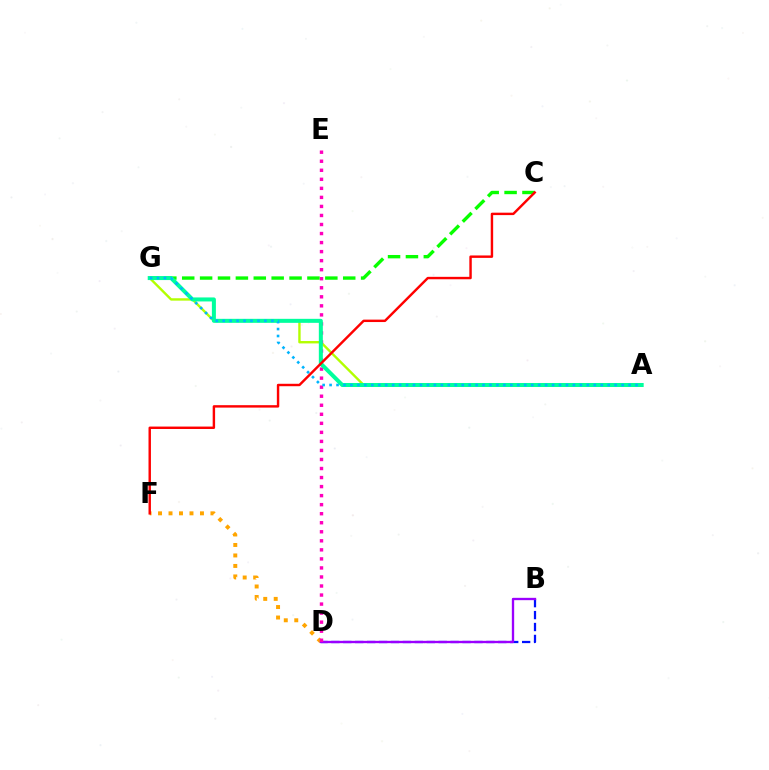{('B', 'D'): [{'color': '#0010ff', 'line_style': 'dashed', 'thickness': 1.62}, {'color': '#9b00ff', 'line_style': 'solid', 'thickness': 1.68}], ('A', 'G'): [{'color': '#b3ff00', 'line_style': 'solid', 'thickness': 1.72}, {'color': '#00ff9d', 'line_style': 'solid', 'thickness': 2.89}, {'color': '#00b5ff', 'line_style': 'dotted', 'thickness': 1.89}], ('C', 'G'): [{'color': '#08ff00', 'line_style': 'dashed', 'thickness': 2.43}], ('D', 'F'): [{'color': '#ffa500', 'line_style': 'dotted', 'thickness': 2.85}], ('D', 'E'): [{'color': '#ff00bd', 'line_style': 'dotted', 'thickness': 2.46}], ('C', 'F'): [{'color': '#ff0000', 'line_style': 'solid', 'thickness': 1.75}]}